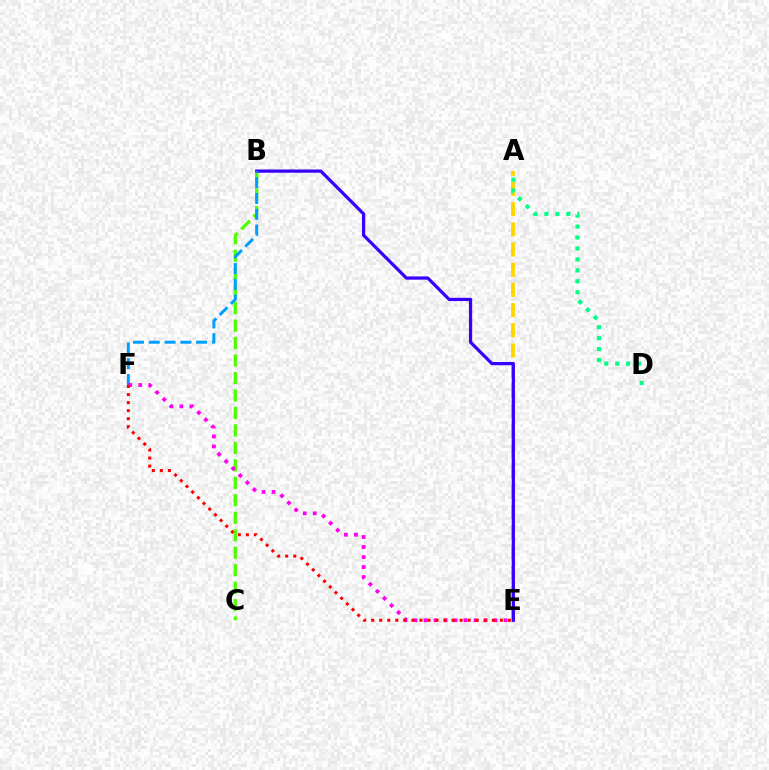{('B', 'C'): [{'color': '#4fff00', 'line_style': 'dashed', 'thickness': 2.37}], ('A', 'E'): [{'color': '#ffd500', 'line_style': 'dashed', 'thickness': 2.74}], ('B', 'E'): [{'color': '#3700ff', 'line_style': 'solid', 'thickness': 2.33}], ('A', 'D'): [{'color': '#00ff86', 'line_style': 'dotted', 'thickness': 2.97}], ('B', 'F'): [{'color': '#009eff', 'line_style': 'dashed', 'thickness': 2.15}], ('E', 'F'): [{'color': '#ff00ed', 'line_style': 'dotted', 'thickness': 2.72}, {'color': '#ff0000', 'line_style': 'dotted', 'thickness': 2.18}]}